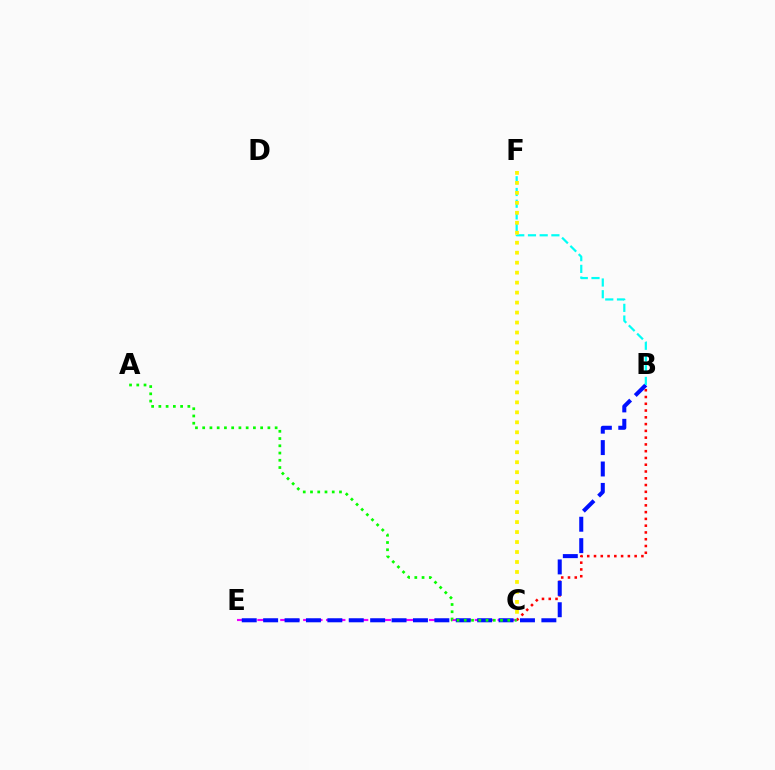{('B', 'C'): [{'color': '#ff0000', 'line_style': 'dotted', 'thickness': 1.84}], ('C', 'E'): [{'color': '#ee00ff', 'line_style': 'dashed', 'thickness': 1.55}], ('B', 'E'): [{'color': '#0010ff', 'line_style': 'dashed', 'thickness': 2.91}], ('A', 'C'): [{'color': '#08ff00', 'line_style': 'dotted', 'thickness': 1.97}], ('B', 'F'): [{'color': '#00fff6', 'line_style': 'dashed', 'thickness': 1.59}], ('C', 'F'): [{'color': '#fcf500', 'line_style': 'dotted', 'thickness': 2.71}]}